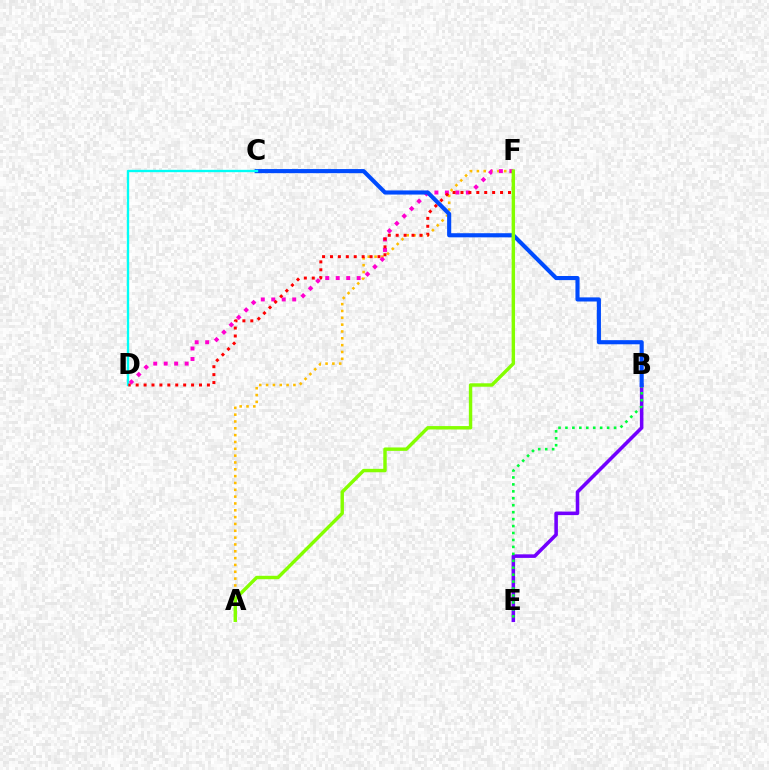{('B', 'E'): [{'color': '#7200ff', 'line_style': 'solid', 'thickness': 2.56}, {'color': '#00ff39', 'line_style': 'dotted', 'thickness': 1.89}], ('A', 'F'): [{'color': '#ffbd00', 'line_style': 'dotted', 'thickness': 1.86}, {'color': '#84ff00', 'line_style': 'solid', 'thickness': 2.46}], ('D', 'F'): [{'color': '#ff00cf', 'line_style': 'dotted', 'thickness': 2.85}, {'color': '#ff0000', 'line_style': 'dotted', 'thickness': 2.15}], ('B', 'C'): [{'color': '#004bff', 'line_style': 'solid', 'thickness': 2.96}], ('C', 'D'): [{'color': '#00fff6', 'line_style': 'solid', 'thickness': 1.69}]}